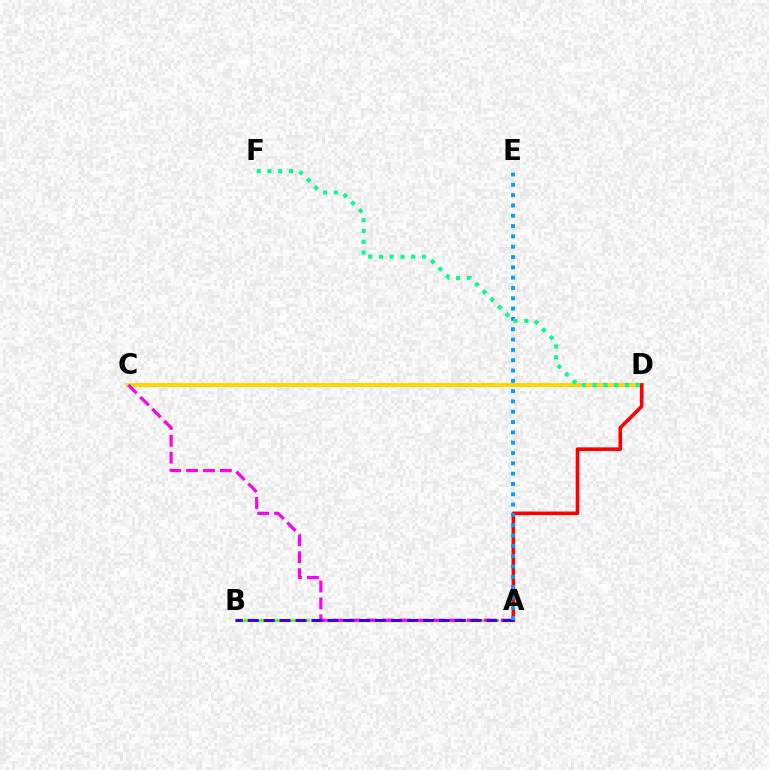{('C', 'D'): [{'color': '#ffd500', 'line_style': 'solid', 'thickness': 2.86}], ('A', 'B'): [{'color': '#4fff00', 'line_style': 'dashed', 'thickness': 1.97}, {'color': '#3700ff', 'line_style': 'dashed', 'thickness': 2.16}], ('A', 'C'): [{'color': '#ff00ed', 'line_style': 'dashed', 'thickness': 2.3}], ('A', 'D'): [{'color': '#ff0000', 'line_style': 'solid', 'thickness': 2.6}], ('A', 'E'): [{'color': '#009eff', 'line_style': 'dotted', 'thickness': 2.8}], ('D', 'F'): [{'color': '#00ff86', 'line_style': 'dotted', 'thickness': 2.92}]}